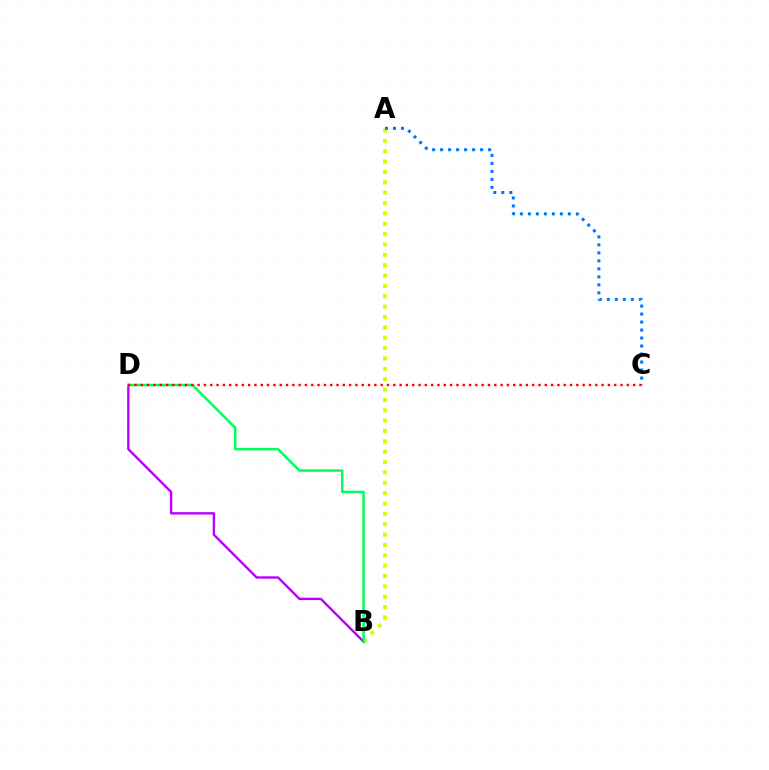{('A', 'B'): [{'color': '#d1ff00', 'line_style': 'dotted', 'thickness': 2.82}], ('B', 'D'): [{'color': '#b900ff', 'line_style': 'solid', 'thickness': 1.71}, {'color': '#00ff5c', 'line_style': 'solid', 'thickness': 1.79}], ('A', 'C'): [{'color': '#0074ff', 'line_style': 'dotted', 'thickness': 2.17}], ('C', 'D'): [{'color': '#ff0000', 'line_style': 'dotted', 'thickness': 1.72}]}